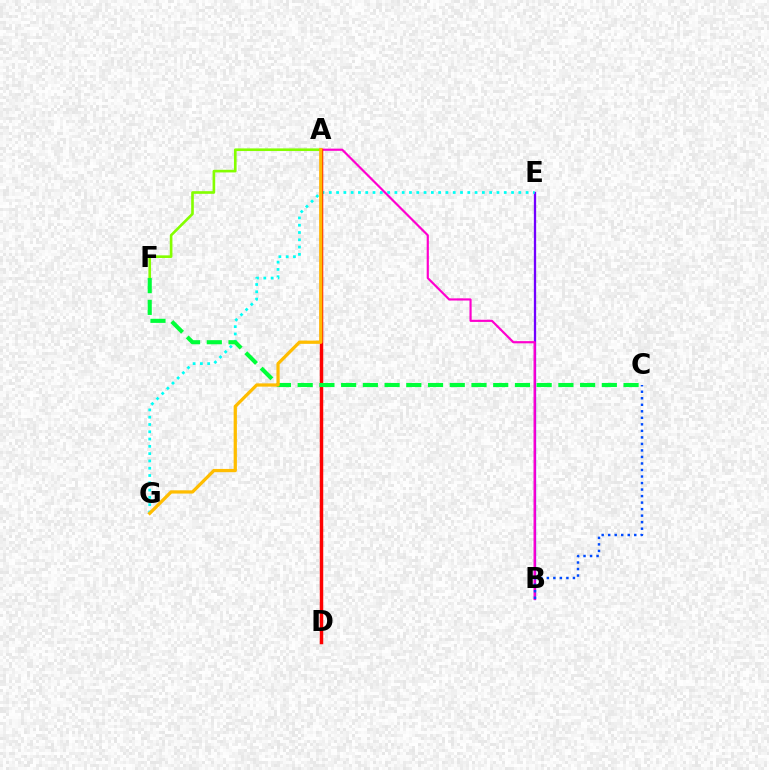{('A', 'F'): [{'color': '#84ff00', 'line_style': 'solid', 'thickness': 1.9}], ('B', 'E'): [{'color': '#7200ff', 'line_style': 'solid', 'thickness': 1.65}], ('E', 'G'): [{'color': '#00fff6', 'line_style': 'dotted', 'thickness': 1.98}], ('A', 'B'): [{'color': '#ff00cf', 'line_style': 'solid', 'thickness': 1.57}], ('B', 'C'): [{'color': '#004bff', 'line_style': 'dotted', 'thickness': 1.77}], ('A', 'D'): [{'color': '#ff0000', 'line_style': 'solid', 'thickness': 2.5}], ('C', 'F'): [{'color': '#00ff39', 'line_style': 'dashed', 'thickness': 2.95}], ('A', 'G'): [{'color': '#ffbd00', 'line_style': 'solid', 'thickness': 2.34}]}